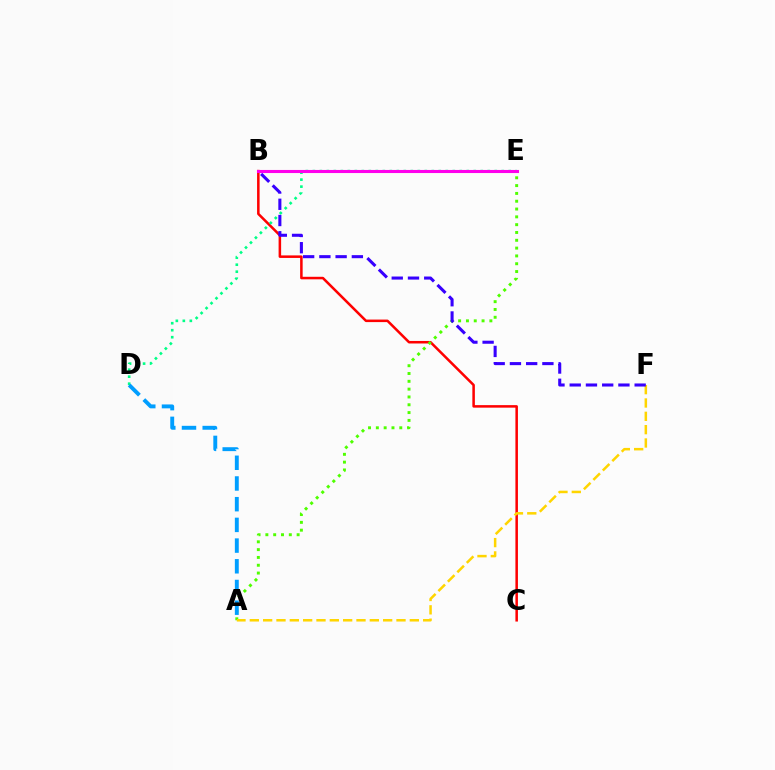{('B', 'C'): [{'color': '#ff0000', 'line_style': 'solid', 'thickness': 1.82}], ('A', 'E'): [{'color': '#4fff00', 'line_style': 'dotted', 'thickness': 2.12}], ('A', 'F'): [{'color': '#ffd500', 'line_style': 'dashed', 'thickness': 1.81}], ('B', 'F'): [{'color': '#3700ff', 'line_style': 'dashed', 'thickness': 2.21}], ('D', 'E'): [{'color': '#00ff86', 'line_style': 'dotted', 'thickness': 1.9}], ('A', 'D'): [{'color': '#009eff', 'line_style': 'dashed', 'thickness': 2.81}], ('B', 'E'): [{'color': '#ff00ed', 'line_style': 'solid', 'thickness': 2.22}]}